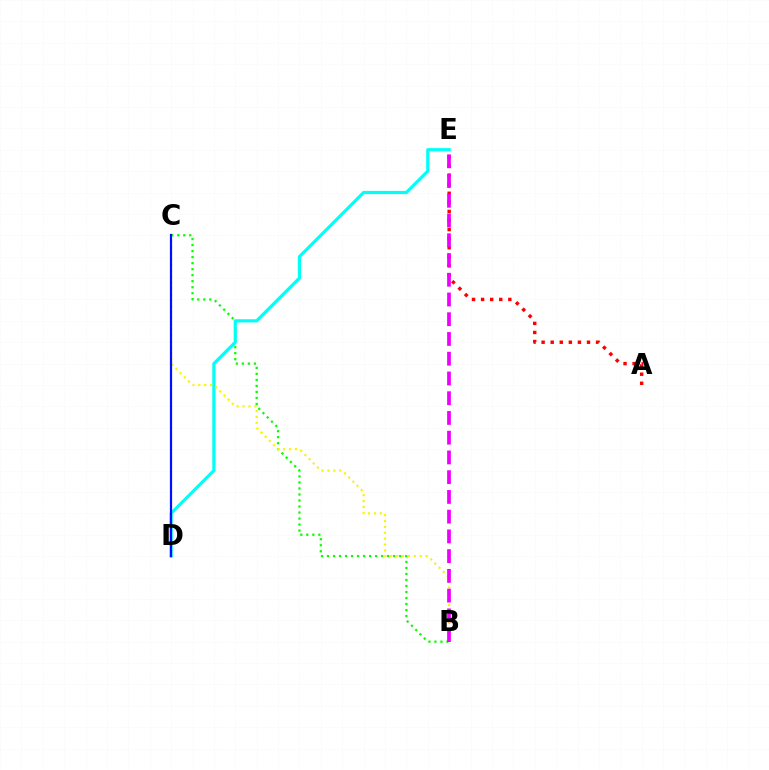{('B', 'C'): [{'color': '#08ff00', 'line_style': 'dotted', 'thickness': 1.63}, {'color': '#fcf500', 'line_style': 'dotted', 'thickness': 1.6}], ('A', 'E'): [{'color': '#ff0000', 'line_style': 'dotted', 'thickness': 2.47}], ('D', 'E'): [{'color': '#00fff6', 'line_style': 'solid', 'thickness': 2.3}], ('C', 'D'): [{'color': '#0010ff', 'line_style': 'solid', 'thickness': 1.59}], ('B', 'E'): [{'color': '#ee00ff', 'line_style': 'dashed', 'thickness': 2.68}]}